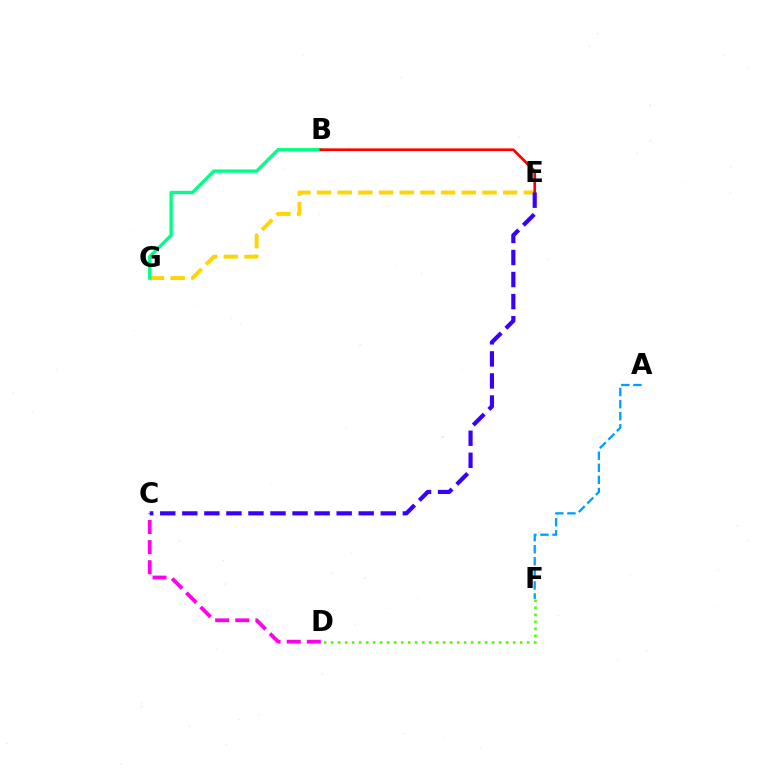{('E', 'G'): [{'color': '#ffd500', 'line_style': 'dashed', 'thickness': 2.81}], ('D', 'F'): [{'color': '#4fff00', 'line_style': 'dotted', 'thickness': 1.9}], ('B', 'G'): [{'color': '#00ff86', 'line_style': 'solid', 'thickness': 2.4}], ('A', 'F'): [{'color': '#009eff', 'line_style': 'dashed', 'thickness': 1.64}], ('B', 'E'): [{'color': '#ff0000', 'line_style': 'solid', 'thickness': 1.94}], ('C', 'D'): [{'color': '#ff00ed', 'line_style': 'dashed', 'thickness': 2.73}], ('C', 'E'): [{'color': '#3700ff', 'line_style': 'dashed', 'thickness': 3.0}]}